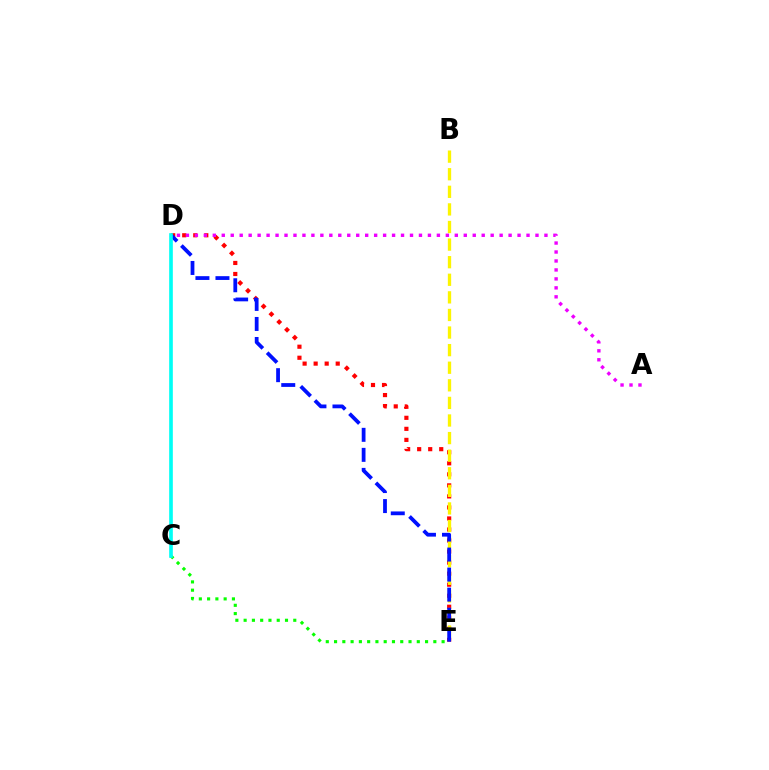{('D', 'E'): [{'color': '#ff0000', 'line_style': 'dotted', 'thickness': 3.0}, {'color': '#0010ff', 'line_style': 'dashed', 'thickness': 2.72}], ('B', 'E'): [{'color': '#fcf500', 'line_style': 'dashed', 'thickness': 2.39}], ('A', 'D'): [{'color': '#ee00ff', 'line_style': 'dotted', 'thickness': 2.44}], ('C', 'E'): [{'color': '#08ff00', 'line_style': 'dotted', 'thickness': 2.25}], ('C', 'D'): [{'color': '#00fff6', 'line_style': 'solid', 'thickness': 2.64}]}